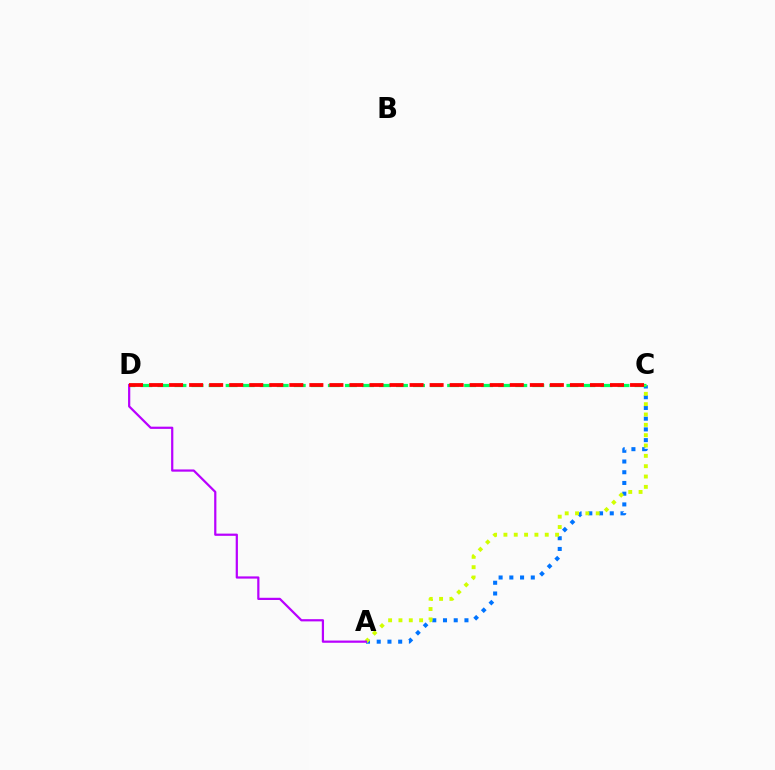{('A', 'C'): [{'color': '#0074ff', 'line_style': 'dotted', 'thickness': 2.91}, {'color': '#d1ff00', 'line_style': 'dotted', 'thickness': 2.81}], ('C', 'D'): [{'color': '#00ff5c', 'line_style': 'dashed', 'thickness': 2.31}, {'color': '#ff0000', 'line_style': 'dashed', 'thickness': 2.72}], ('A', 'D'): [{'color': '#b900ff', 'line_style': 'solid', 'thickness': 1.6}]}